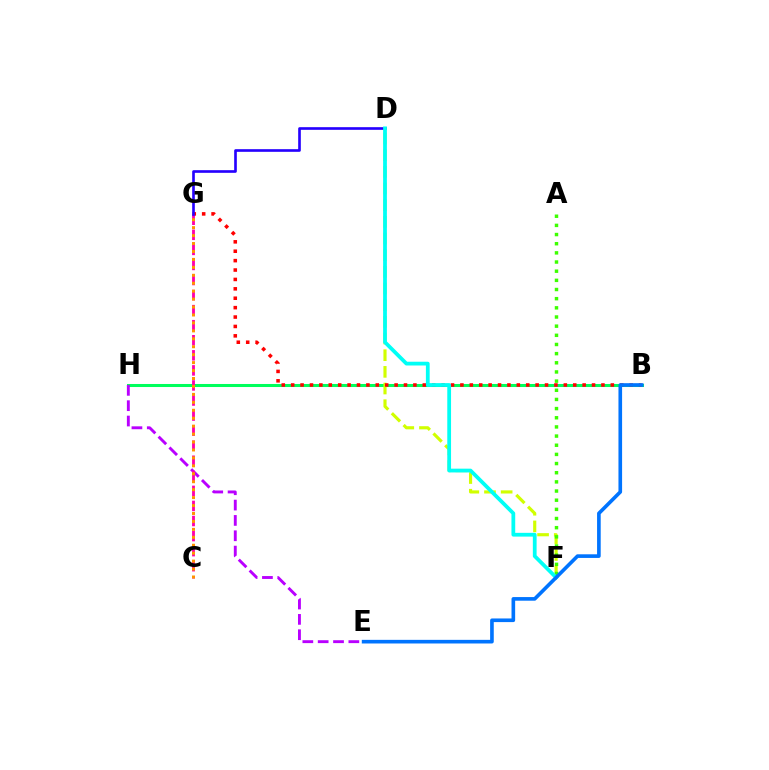{('B', 'H'): [{'color': '#00ff5c', 'line_style': 'solid', 'thickness': 2.19}], ('E', 'H'): [{'color': '#b900ff', 'line_style': 'dashed', 'thickness': 2.08}], ('D', 'F'): [{'color': '#d1ff00', 'line_style': 'dashed', 'thickness': 2.26}, {'color': '#00fff6', 'line_style': 'solid', 'thickness': 2.71}], ('B', 'G'): [{'color': '#ff0000', 'line_style': 'dotted', 'thickness': 2.55}], ('C', 'G'): [{'color': '#ff00ac', 'line_style': 'dashed', 'thickness': 2.05}, {'color': '#ff9400', 'line_style': 'dotted', 'thickness': 2.16}], ('A', 'F'): [{'color': '#3dff00', 'line_style': 'dotted', 'thickness': 2.49}], ('D', 'G'): [{'color': '#2500ff', 'line_style': 'solid', 'thickness': 1.91}], ('B', 'E'): [{'color': '#0074ff', 'line_style': 'solid', 'thickness': 2.62}]}